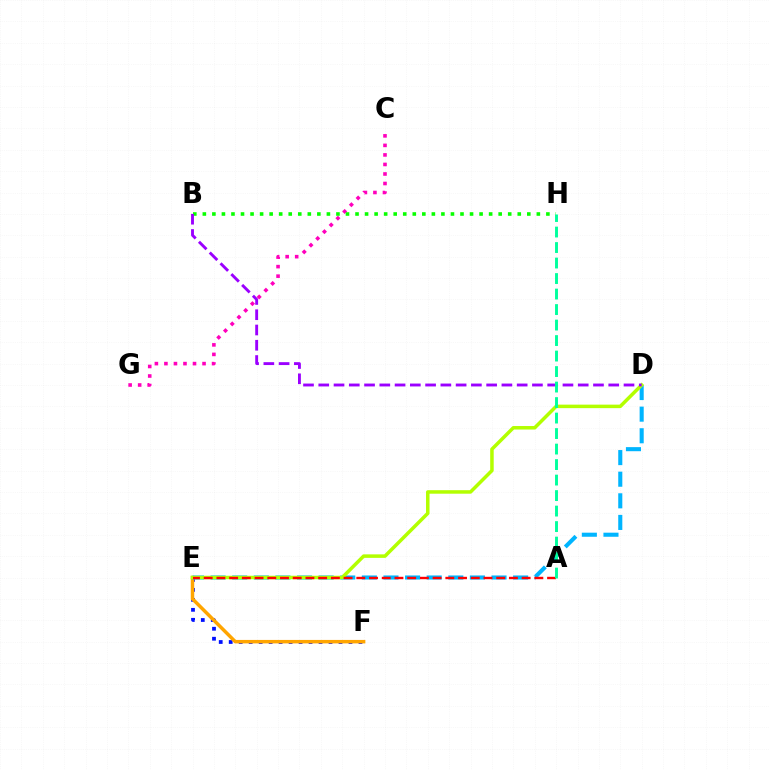{('E', 'F'): [{'color': '#0010ff', 'line_style': 'dotted', 'thickness': 2.71}, {'color': '#ffa500', 'line_style': 'solid', 'thickness': 2.5}], ('C', 'G'): [{'color': '#ff00bd', 'line_style': 'dotted', 'thickness': 2.59}], ('D', 'E'): [{'color': '#00b5ff', 'line_style': 'dashed', 'thickness': 2.94}, {'color': '#b3ff00', 'line_style': 'solid', 'thickness': 2.53}], ('B', 'H'): [{'color': '#08ff00', 'line_style': 'dotted', 'thickness': 2.59}], ('B', 'D'): [{'color': '#9b00ff', 'line_style': 'dashed', 'thickness': 2.07}], ('A', 'E'): [{'color': '#ff0000', 'line_style': 'dashed', 'thickness': 1.73}], ('A', 'H'): [{'color': '#00ff9d', 'line_style': 'dashed', 'thickness': 2.11}]}